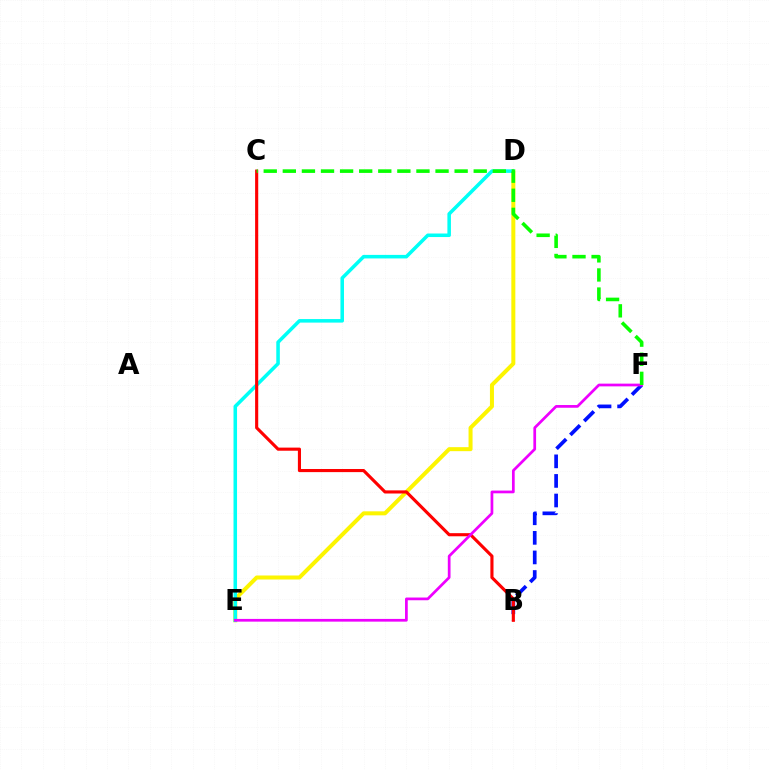{('D', 'E'): [{'color': '#fcf500', 'line_style': 'solid', 'thickness': 2.88}, {'color': '#00fff6', 'line_style': 'solid', 'thickness': 2.55}], ('B', 'F'): [{'color': '#0010ff', 'line_style': 'dashed', 'thickness': 2.66}], ('B', 'C'): [{'color': '#ff0000', 'line_style': 'solid', 'thickness': 2.25}], ('E', 'F'): [{'color': '#ee00ff', 'line_style': 'solid', 'thickness': 1.96}], ('C', 'F'): [{'color': '#08ff00', 'line_style': 'dashed', 'thickness': 2.59}]}